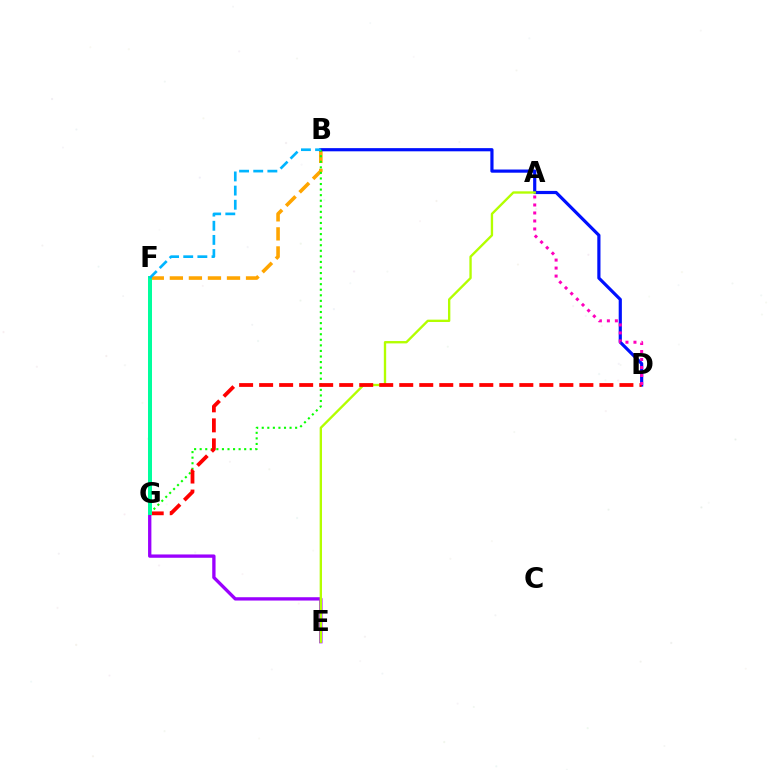{('B', 'F'): [{'color': '#ffa500', 'line_style': 'dashed', 'thickness': 2.59}, {'color': '#00b5ff', 'line_style': 'dashed', 'thickness': 1.92}], ('E', 'G'): [{'color': '#9b00ff', 'line_style': 'solid', 'thickness': 2.39}], ('B', 'D'): [{'color': '#0010ff', 'line_style': 'solid', 'thickness': 2.29}], ('A', 'E'): [{'color': '#b3ff00', 'line_style': 'solid', 'thickness': 1.69}], ('B', 'G'): [{'color': '#08ff00', 'line_style': 'dotted', 'thickness': 1.51}], ('D', 'G'): [{'color': '#ff0000', 'line_style': 'dashed', 'thickness': 2.72}], ('F', 'G'): [{'color': '#00ff9d', 'line_style': 'solid', 'thickness': 2.87}], ('A', 'D'): [{'color': '#ff00bd', 'line_style': 'dotted', 'thickness': 2.17}]}